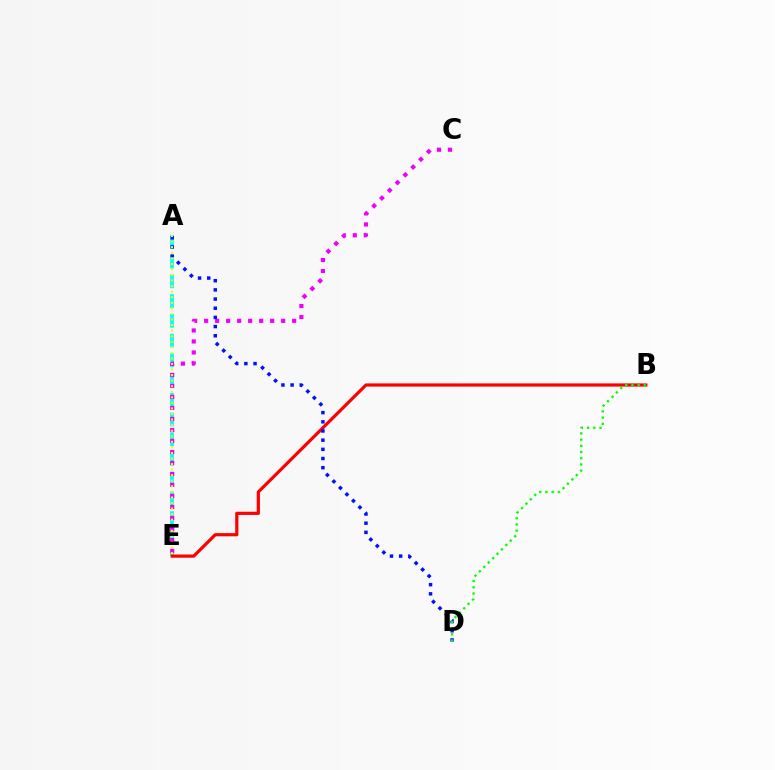{('A', 'E'): [{'color': '#00fff6', 'line_style': 'dashed', 'thickness': 2.68}, {'color': '#fcf500', 'line_style': 'dotted', 'thickness': 1.51}], ('C', 'E'): [{'color': '#ee00ff', 'line_style': 'dotted', 'thickness': 2.99}], ('B', 'E'): [{'color': '#ff0000', 'line_style': 'solid', 'thickness': 2.3}], ('A', 'D'): [{'color': '#0010ff', 'line_style': 'dotted', 'thickness': 2.49}], ('B', 'D'): [{'color': '#08ff00', 'line_style': 'dotted', 'thickness': 1.69}]}